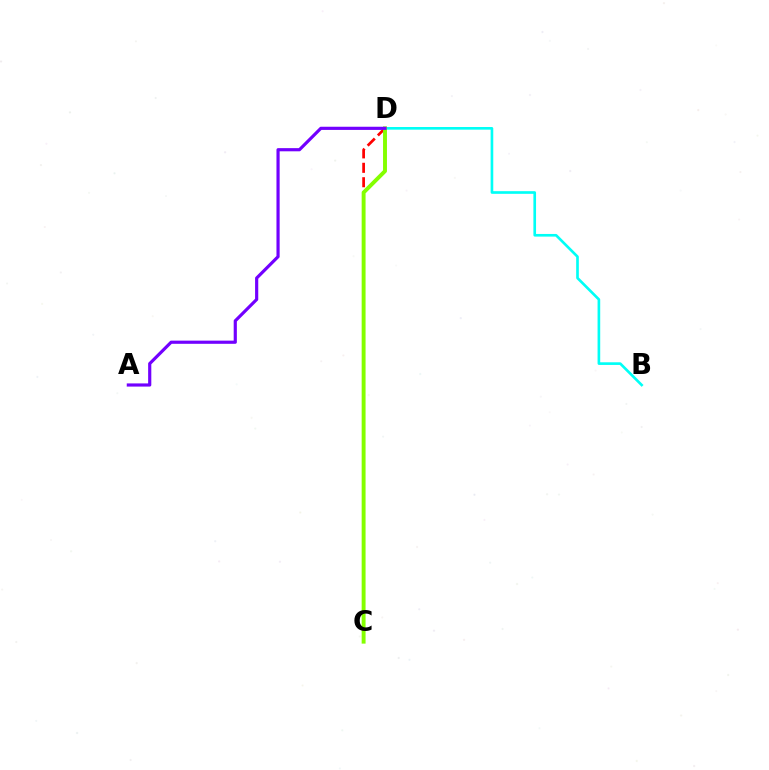{('B', 'D'): [{'color': '#00fff6', 'line_style': 'solid', 'thickness': 1.91}], ('C', 'D'): [{'color': '#ff0000', 'line_style': 'dashed', 'thickness': 1.96}, {'color': '#84ff00', 'line_style': 'solid', 'thickness': 2.82}], ('A', 'D'): [{'color': '#7200ff', 'line_style': 'solid', 'thickness': 2.28}]}